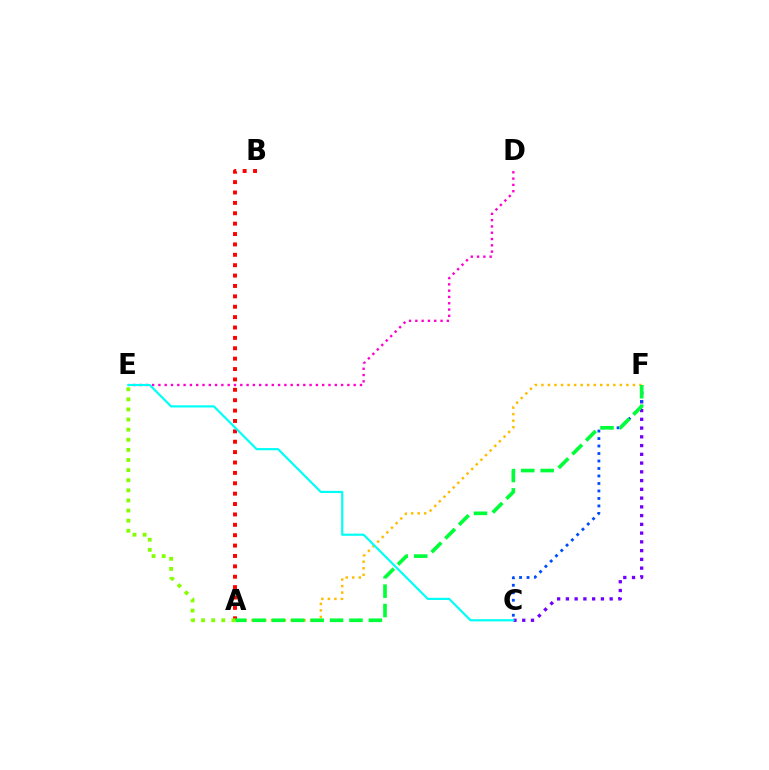{('C', 'F'): [{'color': '#7200ff', 'line_style': 'dotted', 'thickness': 2.38}, {'color': '#004bff', 'line_style': 'dotted', 'thickness': 2.03}], ('A', 'F'): [{'color': '#ffbd00', 'line_style': 'dotted', 'thickness': 1.77}, {'color': '#00ff39', 'line_style': 'dashed', 'thickness': 2.63}], ('A', 'B'): [{'color': '#ff0000', 'line_style': 'dotted', 'thickness': 2.82}], ('D', 'E'): [{'color': '#ff00cf', 'line_style': 'dotted', 'thickness': 1.71}], ('C', 'E'): [{'color': '#00fff6', 'line_style': 'solid', 'thickness': 1.57}], ('A', 'E'): [{'color': '#84ff00', 'line_style': 'dotted', 'thickness': 2.75}]}